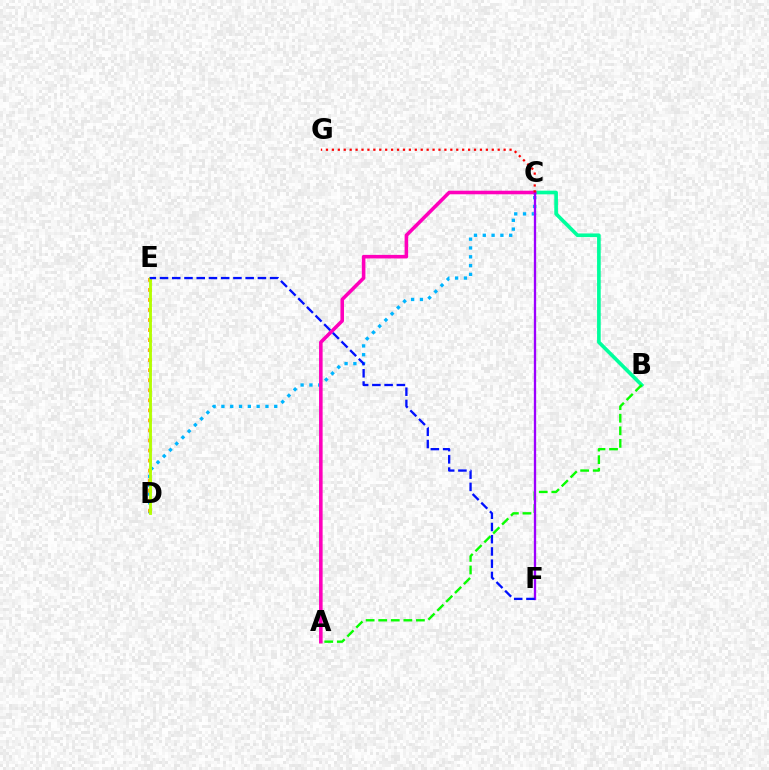{('B', 'C'): [{'color': '#00ff9d', 'line_style': 'solid', 'thickness': 2.63}], ('A', 'B'): [{'color': '#08ff00', 'line_style': 'dashed', 'thickness': 1.71}], ('C', 'D'): [{'color': '#00b5ff', 'line_style': 'dotted', 'thickness': 2.39}], ('D', 'E'): [{'color': '#ffa500', 'line_style': 'dotted', 'thickness': 2.73}, {'color': '#b3ff00', 'line_style': 'solid', 'thickness': 2.04}], ('A', 'C'): [{'color': '#ff00bd', 'line_style': 'solid', 'thickness': 2.57}], ('C', 'F'): [{'color': '#9b00ff', 'line_style': 'solid', 'thickness': 1.66}], ('E', 'F'): [{'color': '#0010ff', 'line_style': 'dashed', 'thickness': 1.66}], ('C', 'G'): [{'color': '#ff0000', 'line_style': 'dotted', 'thickness': 1.61}]}